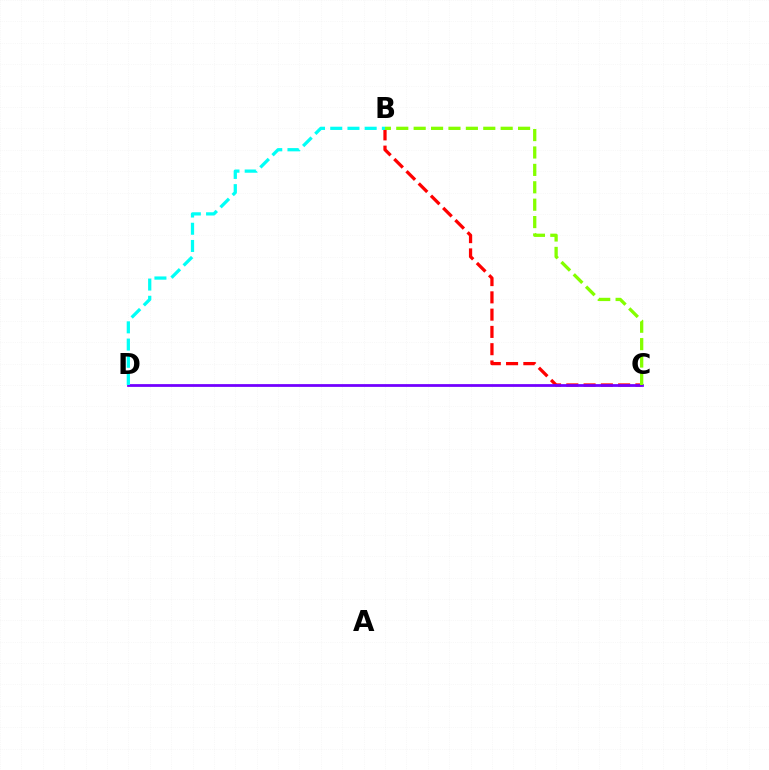{('B', 'C'): [{'color': '#ff0000', 'line_style': 'dashed', 'thickness': 2.35}, {'color': '#84ff00', 'line_style': 'dashed', 'thickness': 2.36}], ('C', 'D'): [{'color': '#7200ff', 'line_style': 'solid', 'thickness': 1.99}], ('B', 'D'): [{'color': '#00fff6', 'line_style': 'dashed', 'thickness': 2.34}]}